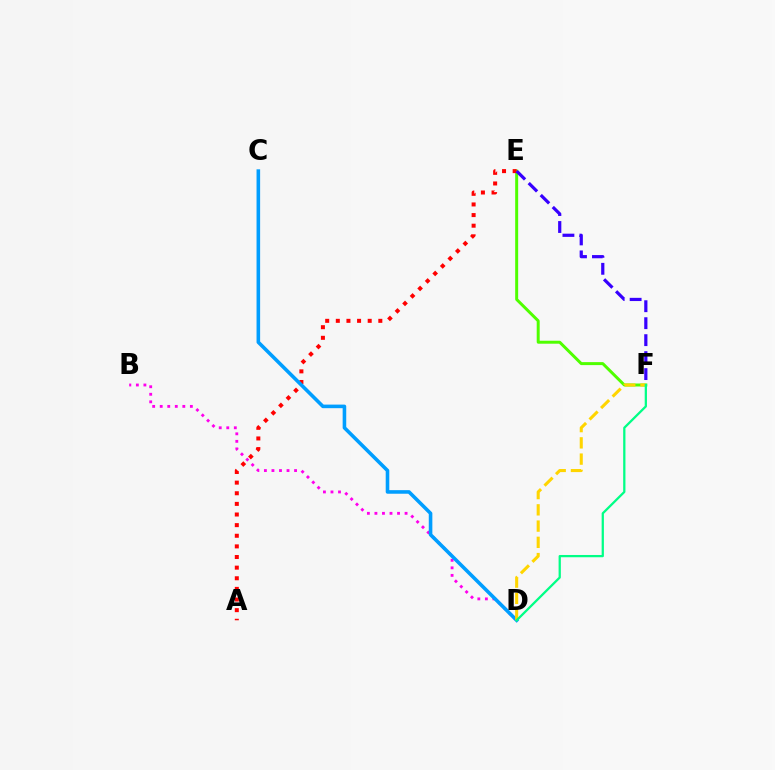{('E', 'F'): [{'color': '#4fff00', 'line_style': 'solid', 'thickness': 2.14}, {'color': '#3700ff', 'line_style': 'dashed', 'thickness': 2.31}], ('A', 'E'): [{'color': '#ff0000', 'line_style': 'dotted', 'thickness': 2.89}], ('B', 'D'): [{'color': '#ff00ed', 'line_style': 'dotted', 'thickness': 2.05}], ('C', 'D'): [{'color': '#009eff', 'line_style': 'solid', 'thickness': 2.58}], ('D', 'F'): [{'color': '#ffd500', 'line_style': 'dashed', 'thickness': 2.21}, {'color': '#00ff86', 'line_style': 'solid', 'thickness': 1.63}]}